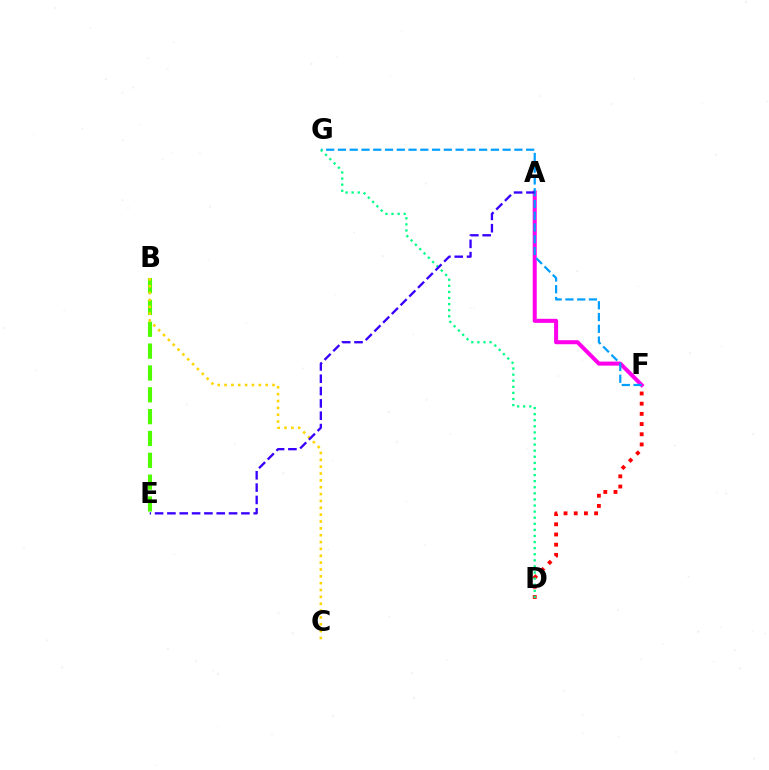{('D', 'F'): [{'color': '#ff0000', 'line_style': 'dotted', 'thickness': 2.77}], ('A', 'F'): [{'color': '#ff00ed', 'line_style': 'solid', 'thickness': 2.91}], ('F', 'G'): [{'color': '#009eff', 'line_style': 'dashed', 'thickness': 1.6}], ('D', 'G'): [{'color': '#00ff86', 'line_style': 'dotted', 'thickness': 1.65}], ('B', 'E'): [{'color': '#4fff00', 'line_style': 'dashed', 'thickness': 2.97}], ('B', 'C'): [{'color': '#ffd500', 'line_style': 'dotted', 'thickness': 1.86}], ('A', 'E'): [{'color': '#3700ff', 'line_style': 'dashed', 'thickness': 1.68}]}